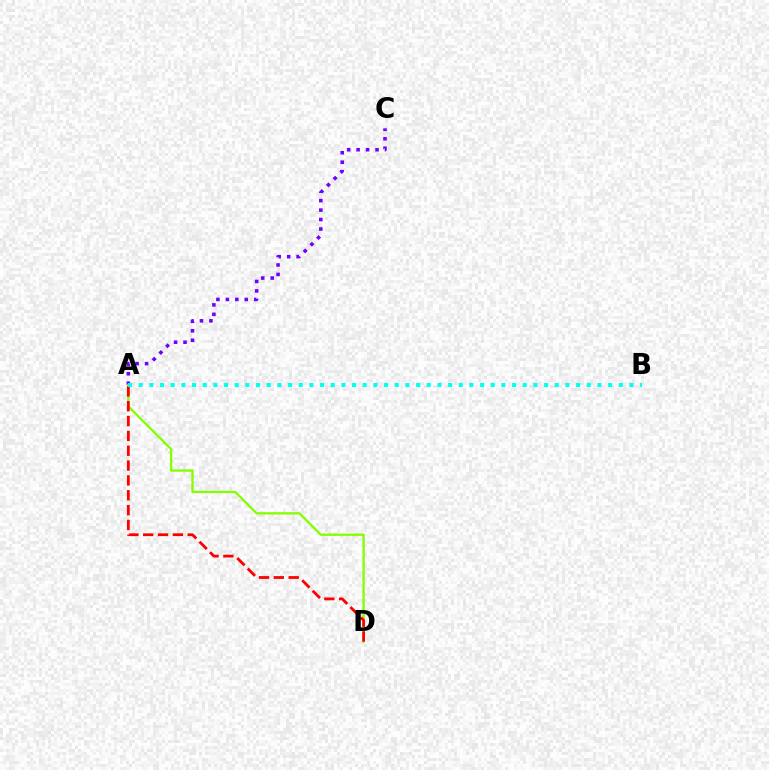{('A', 'C'): [{'color': '#7200ff', 'line_style': 'dotted', 'thickness': 2.57}], ('A', 'D'): [{'color': '#84ff00', 'line_style': 'solid', 'thickness': 1.66}, {'color': '#ff0000', 'line_style': 'dashed', 'thickness': 2.02}], ('A', 'B'): [{'color': '#00fff6', 'line_style': 'dotted', 'thickness': 2.9}]}